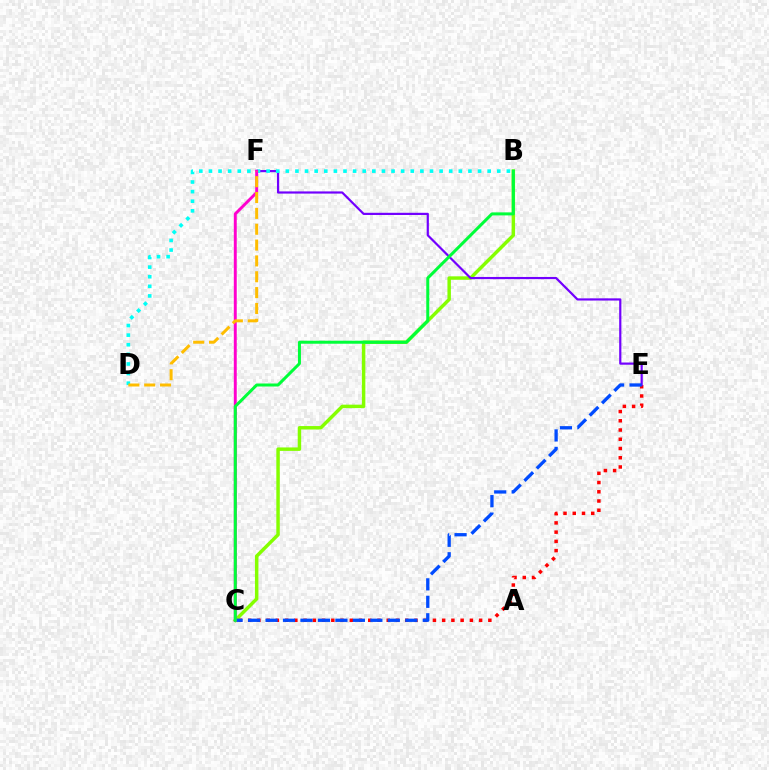{('C', 'E'): [{'color': '#ff0000', 'line_style': 'dotted', 'thickness': 2.51}, {'color': '#004bff', 'line_style': 'dashed', 'thickness': 2.37}], ('B', 'C'): [{'color': '#84ff00', 'line_style': 'solid', 'thickness': 2.49}, {'color': '#00ff39', 'line_style': 'solid', 'thickness': 2.17}], ('E', 'F'): [{'color': '#7200ff', 'line_style': 'solid', 'thickness': 1.58}], ('B', 'D'): [{'color': '#00fff6', 'line_style': 'dotted', 'thickness': 2.61}], ('C', 'F'): [{'color': '#ff00cf', 'line_style': 'solid', 'thickness': 2.11}], ('D', 'F'): [{'color': '#ffbd00', 'line_style': 'dashed', 'thickness': 2.15}]}